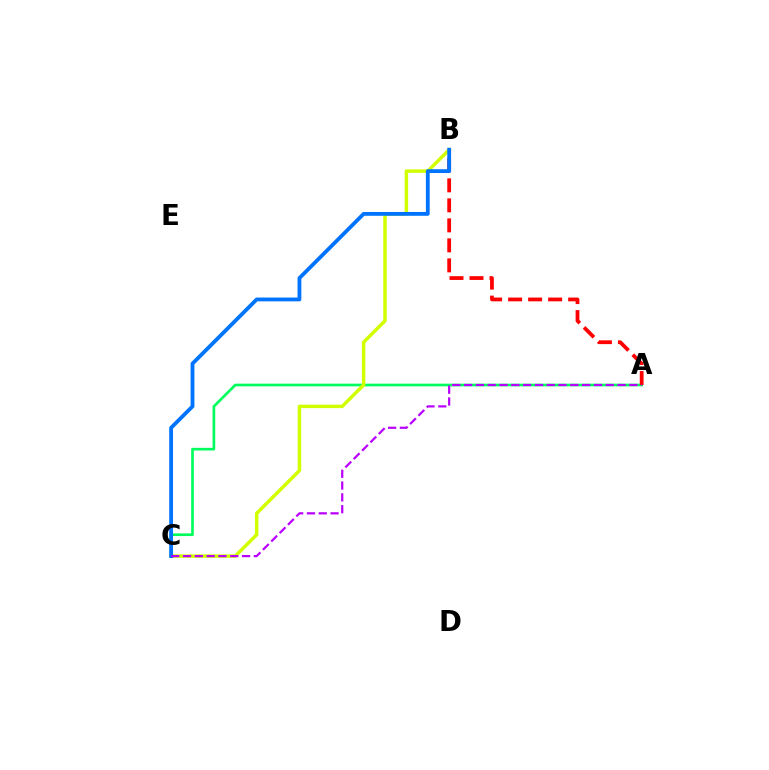{('A', 'C'): [{'color': '#00ff5c', 'line_style': 'solid', 'thickness': 1.92}, {'color': '#b900ff', 'line_style': 'dashed', 'thickness': 1.6}], ('A', 'B'): [{'color': '#ff0000', 'line_style': 'dashed', 'thickness': 2.72}], ('B', 'C'): [{'color': '#d1ff00', 'line_style': 'solid', 'thickness': 2.5}, {'color': '#0074ff', 'line_style': 'solid', 'thickness': 2.74}]}